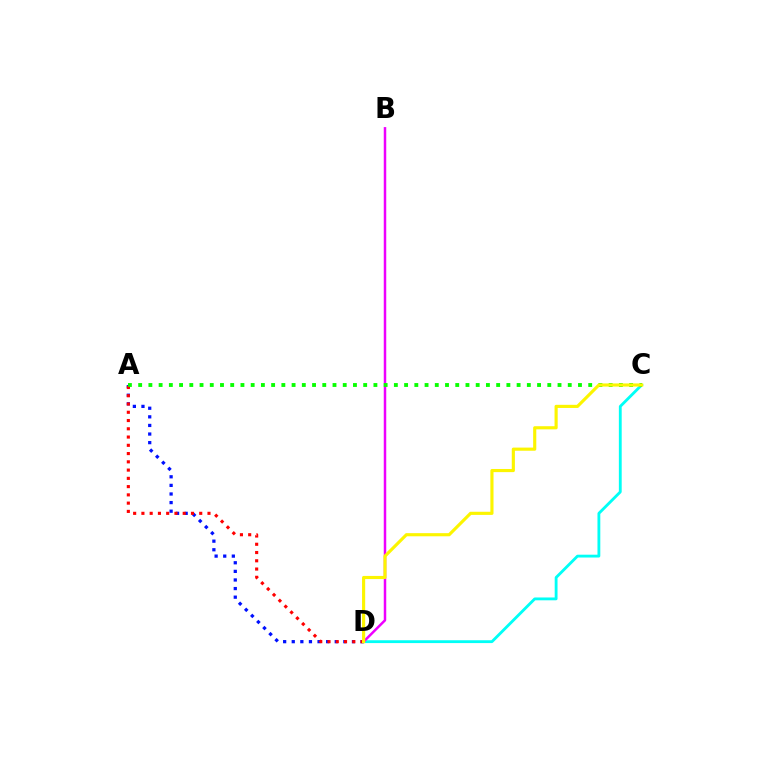{('A', 'D'): [{'color': '#0010ff', 'line_style': 'dotted', 'thickness': 2.34}, {'color': '#ff0000', 'line_style': 'dotted', 'thickness': 2.24}], ('C', 'D'): [{'color': '#00fff6', 'line_style': 'solid', 'thickness': 2.04}, {'color': '#fcf500', 'line_style': 'solid', 'thickness': 2.26}], ('B', 'D'): [{'color': '#ee00ff', 'line_style': 'solid', 'thickness': 1.79}], ('A', 'C'): [{'color': '#08ff00', 'line_style': 'dotted', 'thickness': 2.78}]}